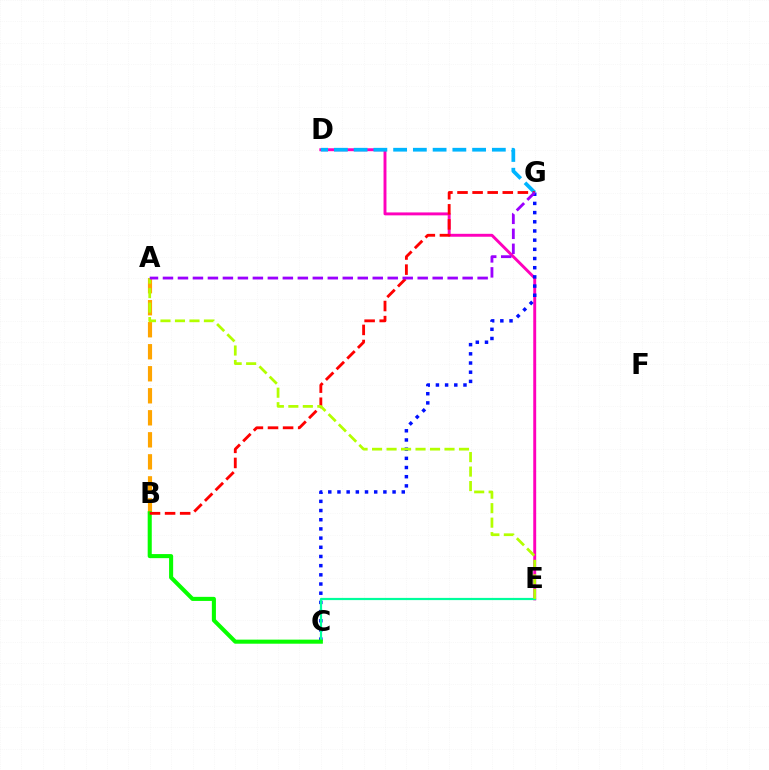{('D', 'E'): [{'color': '#ff00bd', 'line_style': 'solid', 'thickness': 2.11}], ('A', 'B'): [{'color': '#ffa500', 'line_style': 'dashed', 'thickness': 2.99}], ('D', 'G'): [{'color': '#00b5ff', 'line_style': 'dashed', 'thickness': 2.68}], ('C', 'G'): [{'color': '#0010ff', 'line_style': 'dotted', 'thickness': 2.5}], ('C', 'E'): [{'color': '#00ff9d', 'line_style': 'solid', 'thickness': 1.58}], ('B', 'C'): [{'color': '#08ff00', 'line_style': 'solid', 'thickness': 2.93}], ('B', 'G'): [{'color': '#ff0000', 'line_style': 'dashed', 'thickness': 2.05}], ('A', 'E'): [{'color': '#b3ff00', 'line_style': 'dashed', 'thickness': 1.97}], ('A', 'G'): [{'color': '#9b00ff', 'line_style': 'dashed', 'thickness': 2.04}]}